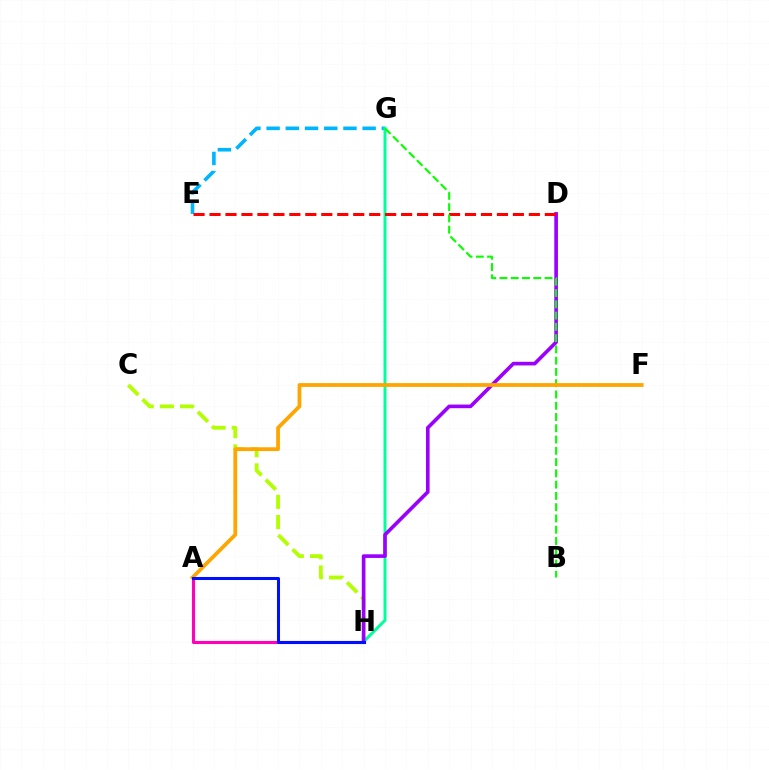{('C', 'H'): [{'color': '#b3ff00', 'line_style': 'dashed', 'thickness': 2.74}], ('A', 'H'): [{'color': '#ff00bd', 'line_style': 'solid', 'thickness': 2.21}, {'color': '#0010ff', 'line_style': 'solid', 'thickness': 2.19}], ('E', 'G'): [{'color': '#00b5ff', 'line_style': 'dashed', 'thickness': 2.61}], ('G', 'H'): [{'color': '#00ff9d', 'line_style': 'solid', 'thickness': 2.15}], ('D', 'H'): [{'color': '#9b00ff', 'line_style': 'solid', 'thickness': 2.62}], ('D', 'E'): [{'color': '#ff0000', 'line_style': 'dashed', 'thickness': 2.17}], ('B', 'G'): [{'color': '#08ff00', 'line_style': 'dashed', 'thickness': 1.53}], ('A', 'F'): [{'color': '#ffa500', 'line_style': 'solid', 'thickness': 2.71}]}